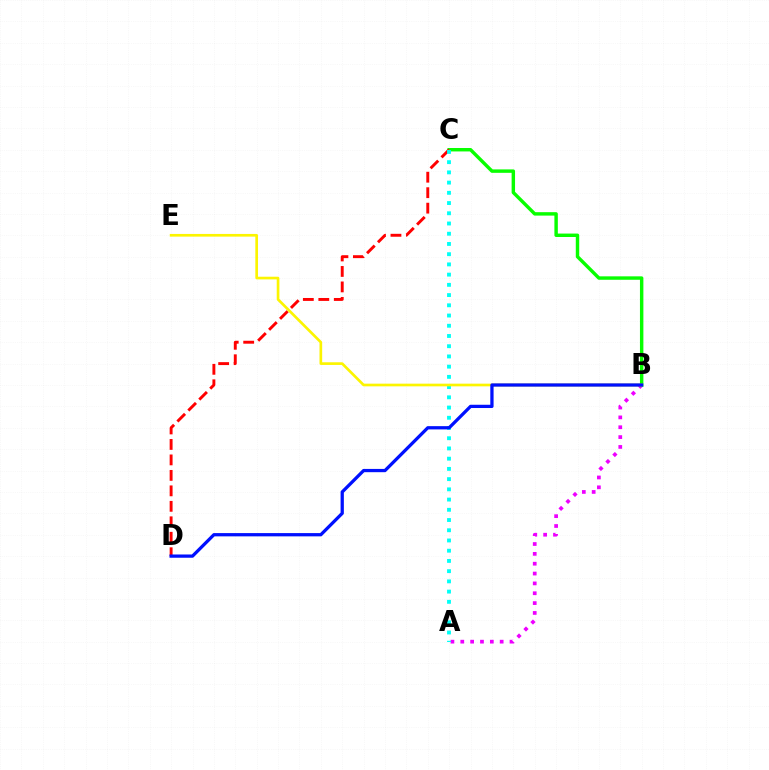{('A', 'B'): [{'color': '#ee00ff', 'line_style': 'dotted', 'thickness': 2.68}], ('B', 'C'): [{'color': '#08ff00', 'line_style': 'solid', 'thickness': 2.47}], ('C', 'D'): [{'color': '#ff0000', 'line_style': 'dashed', 'thickness': 2.1}], ('A', 'C'): [{'color': '#00fff6', 'line_style': 'dotted', 'thickness': 2.78}], ('B', 'E'): [{'color': '#fcf500', 'line_style': 'solid', 'thickness': 1.93}], ('B', 'D'): [{'color': '#0010ff', 'line_style': 'solid', 'thickness': 2.35}]}